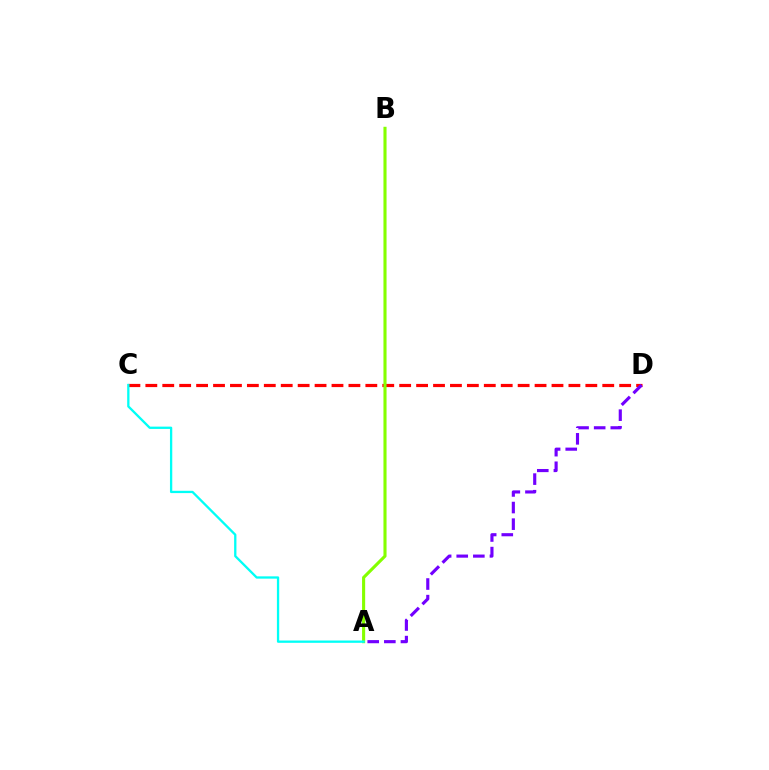{('C', 'D'): [{'color': '#ff0000', 'line_style': 'dashed', 'thickness': 2.3}], ('A', 'D'): [{'color': '#7200ff', 'line_style': 'dashed', 'thickness': 2.26}], ('A', 'B'): [{'color': '#84ff00', 'line_style': 'solid', 'thickness': 2.23}], ('A', 'C'): [{'color': '#00fff6', 'line_style': 'solid', 'thickness': 1.66}]}